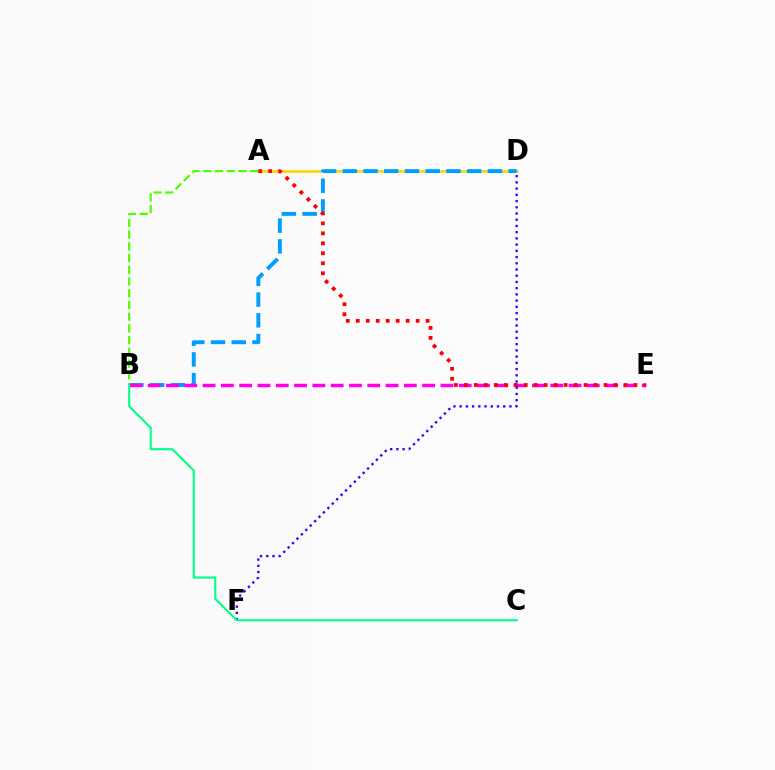{('A', 'D'): [{'color': '#ffd500', 'line_style': 'solid', 'thickness': 1.88}], ('B', 'D'): [{'color': '#009eff', 'line_style': 'dashed', 'thickness': 2.82}], ('A', 'B'): [{'color': '#4fff00', 'line_style': 'dashed', 'thickness': 1.59}], ('B', 'E'): [{'color': '#ff00ed', 'line_style': 'dashed', 'thickness': 2.49}], ('A', 'E'): [{'color': '#ff0000', 'line_style': 'dotted', 'thickness': 2.71}], ('D', 'F'): [{'color': '#3700ff', 'line_style': 'dotted', 'thickness': 1.69}], ('B', 'C'): [{'color': '#00ff86', 'line_style': 'solid', 'thickness': 1.51}]}